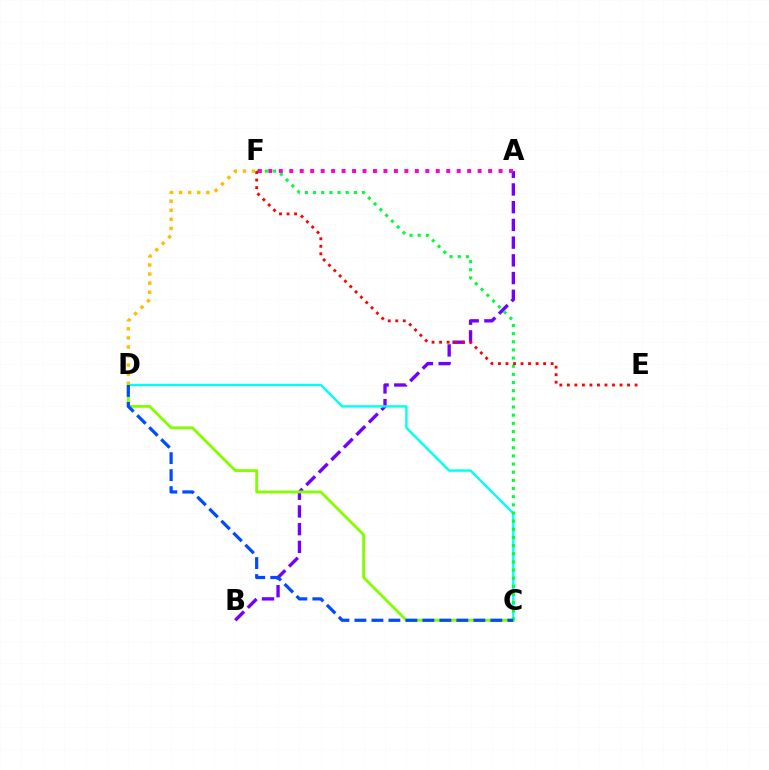{('A', 'B'): [{'color': '#7200ff', 'line_style': 'dashed', 'thickness': 2.41}], ('C', 'D'): [{'color': '#00fff6', 'line_style': 'solid', 'thickness': 1.73}, {'color': '#84ff00', 'line_style': 'solid', 'thickness': 2.04}, {'color': '#004bff', 'line_style': 'dashed', 'thickness': 2.31}], ('C', 'F'): [{'color': '#00ff39', 'line_style': 'dotted', 'thickness': 2.22}], ('E', 'F'): [{'color': '#ff0000', 'line_style': 'dotted', 'thickness': 2.04}], ('D', 'F'): [{'color': '#ffbd00', 'line_style': 'dotted', 'thickness': 2.47}], ('A', 'F'): [{'color': '#ff00cf', 'line_style': 'dotted', 'thickness': 2.84}]}